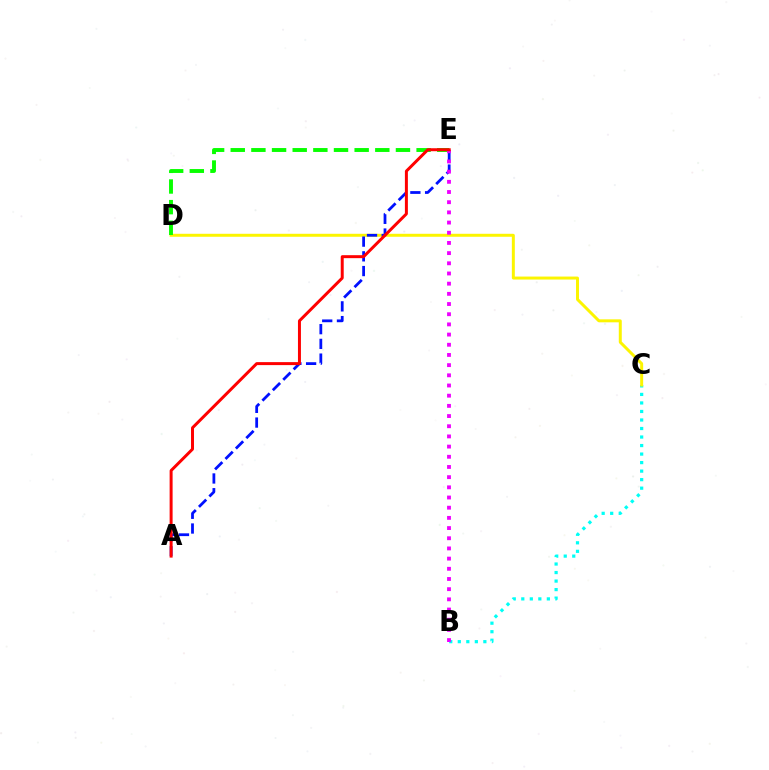{('B', 'C'): [{'color': '#00fff6', 'line_style': 'dotted', 'thickness': 2.32}], ('C', 'D'): [{'color': '#fcf500', 'line_style': 'solid', 'thickness': 2.14}], ('A', 'E'): [{'color': '#0010ff', 'line_style': 'dashed', 'thickness': 2.0}, {'color': '#ff0000', 'line_style': 'solid', 'thickness': 2.14}], ('D', 'E'): [{'color': '#08ff00', 'line_style': 'dashed', 'thickness': 2.81}], ('B', 'E'): [{'color': '#ee00ff', 'line_style': 'dotted', 'thickness': 2.77}]}